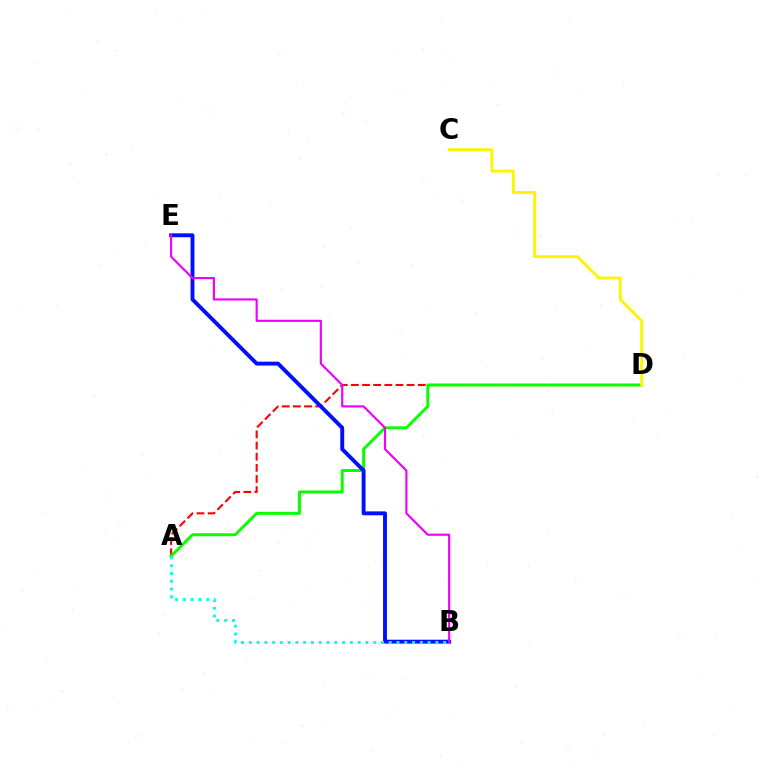{('A', 'D'): [{'color': '#ff0000', 'line_style': 'dashed', 'thickness': 1.51}, {'color': '#08ff00', 'line_style': 'solid', 'thickness': 2.13}], ('B', 'E'): [{'color': '#0010ff', 'line_style': 'solid', 'thickness': 2.8}, {'color': '#ee00ff', 'line_style': 'solid', 'thickness': 1.55}], ('C', 'D'): [{'color': '#fcf500', 'line_style': 'solid', 'thickness': 2.1}], ('A', 'B'): [{'color': '#00fff6', 'line_style': 'dotted', 'thickness': 2.11}]}